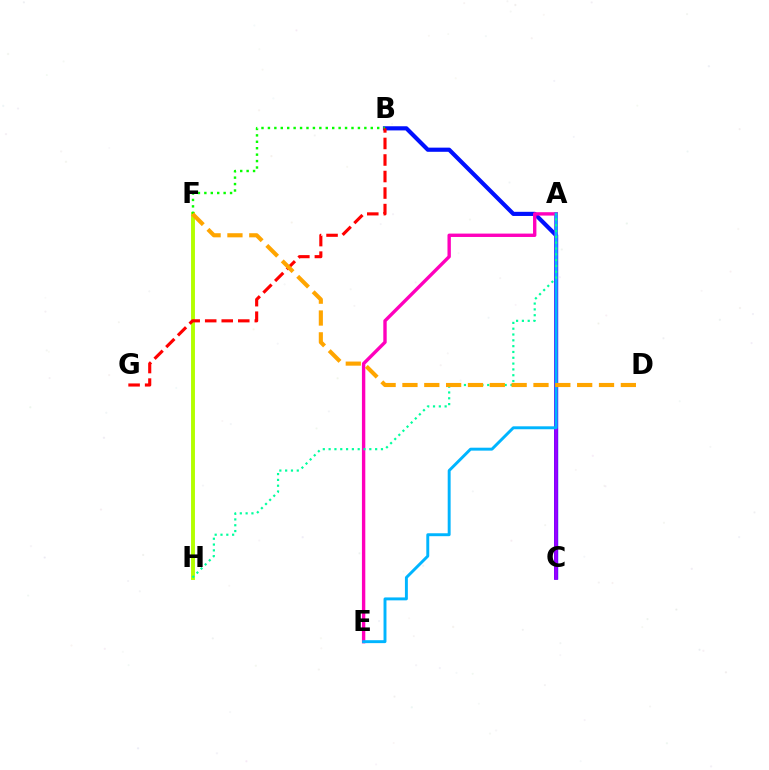{('B', 'C'): [{'color': '#0010ff', 'line_style': 'solid', 'thickness': 2.99}], ('A', 'C'): [{'color': '#9b00ff', 'line_style': 'solid', 'thickness': 2.59}], ('A', 'E'): [{'color': '#ff00bd', 'line_style': 'solid', 'thickness': 2.43}, {'color': '#00b5ff', 'line_style': 'solid', 'thickness': 2.11}], ('F', 'H'): [{'color': '#b3ff00', 'line_style': 'solid', 'thickness': 2.8}], ('B', 'F'): [{'color': '#08ff00', 'line_style': 'dotted', 'thickness': 1.75}], ('A', 'H'): [{'color': '#00ff9d', 'line_style': 'dotted', 'thickness': 1.58}], ('B', 'G'): [{'color': '#ff0000', 'line_style': 'dashed', 'thickness': 2.25}], ('D', 'F'): [{'color': '#ffa500', 'line_style': 'dashed', 'thickness': 2.97}]}